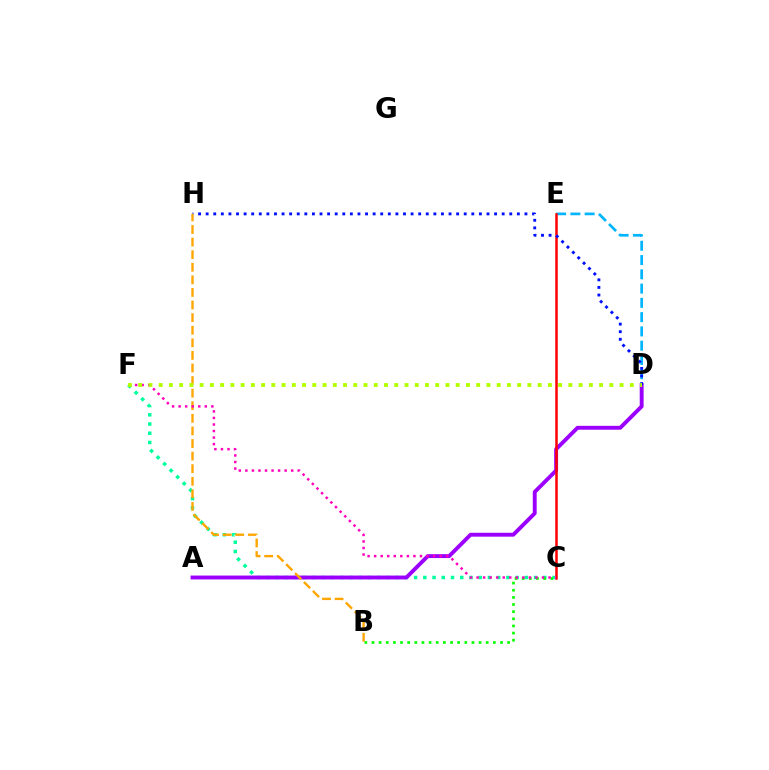{('D', 'E'): [{'color': '#00b5ff', 'line_style': 'dashed', 'thickness': 1.94}], ('C', 'F'): [{'color': '#00ff9d', 'line_style': 'dotted', 'thickness': 2.51}, {'color': '#ff00bd', 'line_style': 'dotted', 'thickness': 1.78}], ('A', 'D'): [{'color': '#9b00ff', 'line_style': 'solid', 'thickness': 2.8}], ('B', 'C'): [{'color': '#08ff00', 'line_style': 'dotted', 'thickness': 1.94}], ('C', 'E'): [{'color': '#ff0000', 'line_style': 'solid', 'thickness': 1.8}], ('D', 'H'): [{'color': '#0010ff', 'line_style': 'dotted', 'thickness': 2.06}], ('B', 'H'): [{'color': '#ffa500', 'line_style': 'dashed', 'thickness': 1.71}], ('D', 'F'): [{'color': '#b3ff00', 'line_style': 'dotted', 'thickness': 2.78}]}